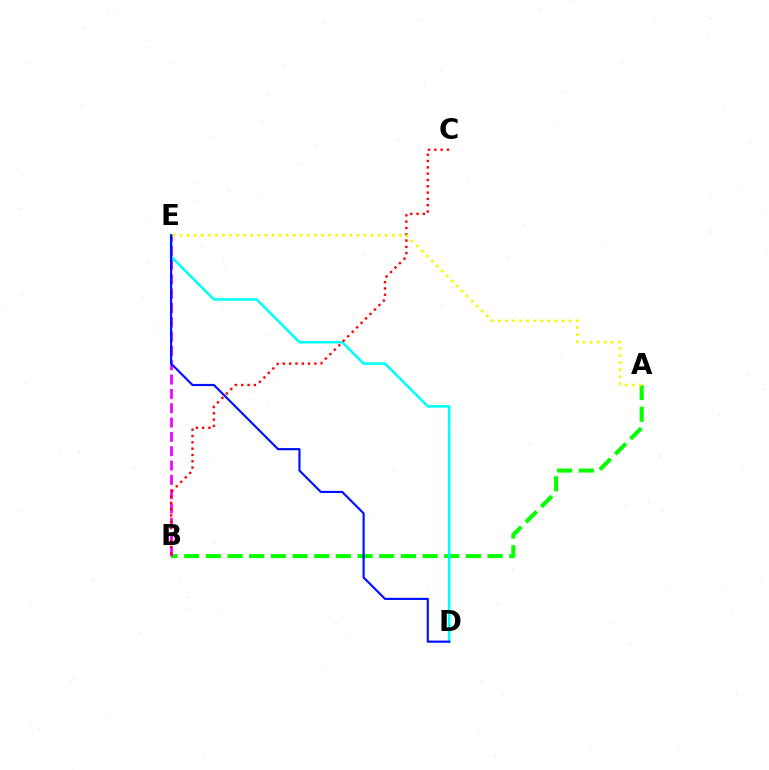{('A', 'B'): [{'color': '#08ff00', 'line_style': 'dashed', 'thickness': 2.94}], ('D', 'E'): [{'color': '#00fff6', 'line_style': 'solid', 'thickness': 1.84}, {'color': '#0010ff', 'line_style': 'solid', 'thickness': 1.56}], ('B', 'E'): [{'color': '#ee00ff', 'line_style': 'dashed', 'thickness': 1.95}], ('B', 'C'): [{'color': '#ff0000', 'line_style': 'dotted', 'thickness': 1.71}], ('A', 'E'): [{'color': '#fcf500', 'line_style': 'dotted', 'thickness': 1.92}]}